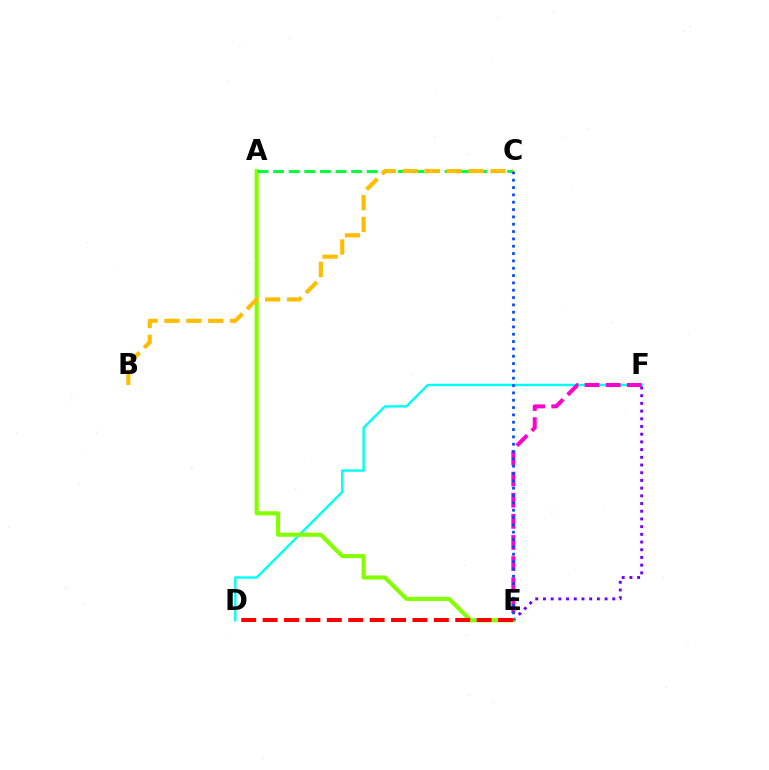{('D', 'F'): [{'color': '#00fff6', 'line_style': 'solid', 'thickness': 1.72}], ('E', 'F'): [{'color': '#7200ff', 'line_style': 'dotted', 'thickness': 2.09}, {'color': '#ff00cf', 'line_style': 'dashed', 'thickness': 2.87}], ('A', 'E'): [{'color': '#84ff00', 'line_style': 'solid', 'thickness': 2.95}], ('A', 'C'): [{'color': '#00ff39', 'line_style': 'dashed', 'thickness': 2.12}], ('B', 'C'): [{'color': '#ffbd00', 'line_style': 'dashed', 'thickness': 2.98}], ('C', 'E'): [{'color': '#004bff', 'line_style': 'dotted', 'thickness': 1.99}], ('D', 'E'): [{'color': '#ff0000', 'line_style': 'dashed', 'thickness': 2.91}]}